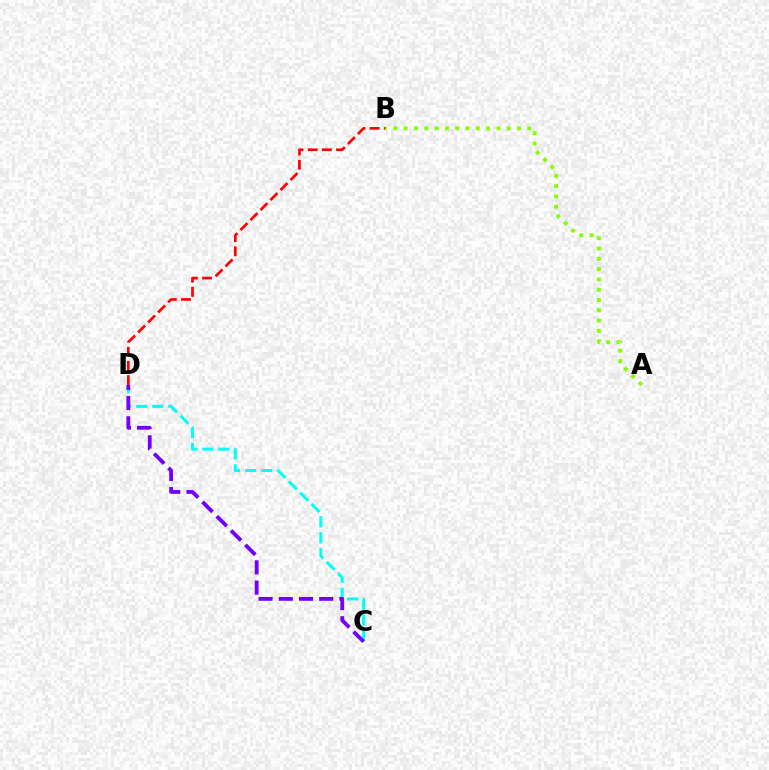{('A', 'B'): [{'color': '#84ff00', 'line_style': 'dotted', 'thickness': 2.8}], ('C', 'D'): [{'color': '#00fff6', 'line_style': 'dashed', 'thickness': 2.18}, {'color': '#7200ff', 'line_style': 'dashed', 'thickness': 2.75}], ('B', 'D'): [{'color': '#ff0000', 'line_style': 'dashed', 'thickness': 1.92}]}